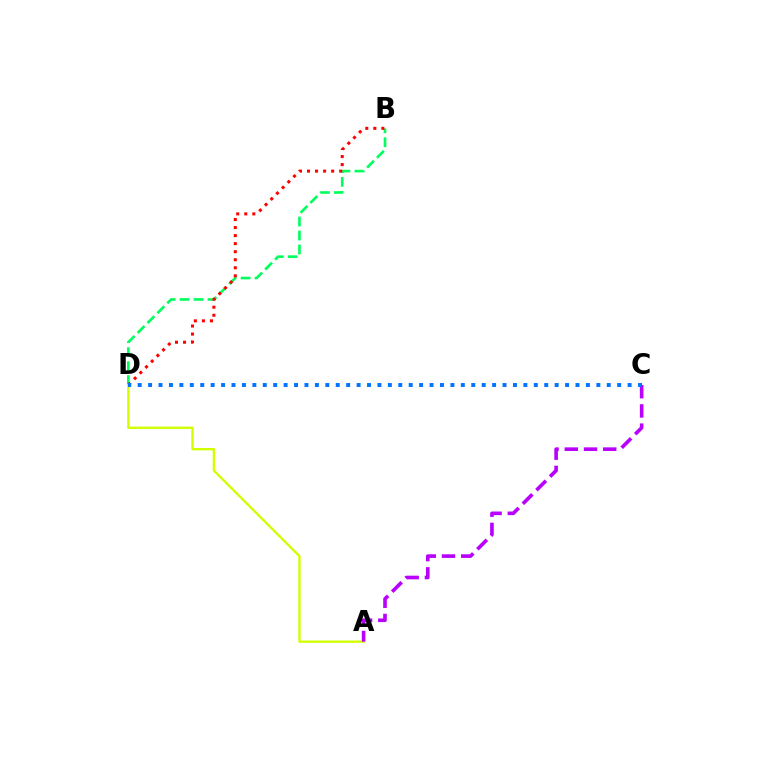{('B', 'D'): [{'color': '#00ff5c', 'line_style': 'dashed', 'thickness': 1.9}, {'color': '#ff0000', 'line_style': 'dotted', 'thickness': 2.19}], ('A', 'D'): [{'color': '#d1ff00', 'line_style': 'solid', 'thickness': 1.69}], ('A', 'C'): [{'color': '#b900ff', 'line_style': 'dashed', 'thickness': 2.61}], ('C', 'D'): [{'color': '#0074ff', 'line_style': 'dotted', 'thickness': 2.83}]}